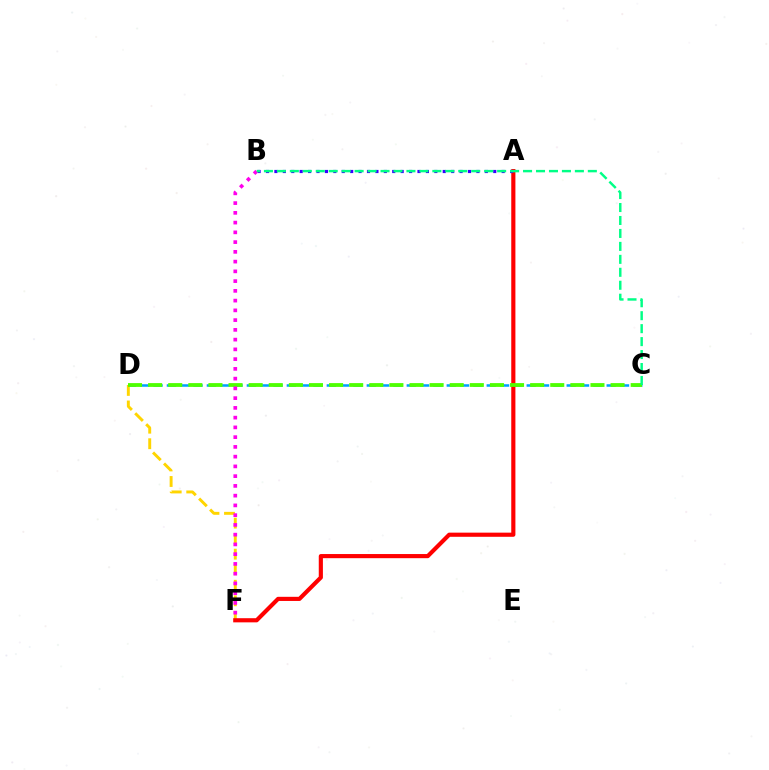{('C', 'D'): [{'color': '#009eff', 'line_style': 'dashed', 'thickness': 1.81}, {'color': '#4fff00', 'line_style': 'dashed', 'thickness': 2.73}], ('D', 'F'): [{'color': '#ffd500', 'line_style': 'dashed', 'thickness': 2.11}], ('A', 'F'): [{'color': '#ff0000', 'line_style': 'solid', 'thickness': 2.99}], ('A', 'B'): [{'color': '#3700ff', 'line_style': 'dotted', 'thickness': 2.29}], ('B', 'F'): [{'color': '#ff00ed', 'line_style': 'dotted', 'thickness': 2.65}], ('B', 'C'): [{'color': '#00ff86', 'line_style': 'dashed', 'thickness': 1.76}]}